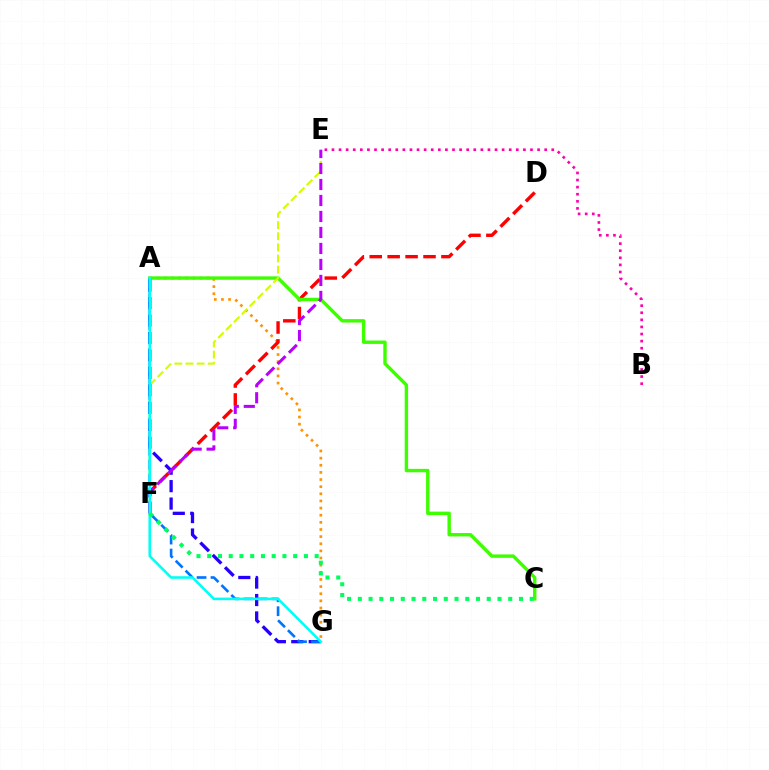{('A', 'G'): [{'color': '#ff9400', 'line_style': 'dotted', 'thickness': 1.94}, {'color': '#2500ff', 'line_style': 'dashed', 'thickness': 2.37}, {'color': '#0074ff', 'line_style': 'dashed', 'thickness': 1.9}, {'color': '#00fff6', 'line_style': 'solid', 'thickness': 1.85}], ('D', 'F'): [{'color': '#ff0000', 'line_style': 'dashed', 'thickness': 2.44}], ('A', 'C'): [{'color': '#3dff00', 'line_style': 'solid', 'thickness': 2.45}], ('E', 'F'): [{'color': '#d1ff00', 'line_style': 'dashed', 'thickness': 1.51}, {'color': '#b900ff', 'line_style': 'dashed', 'thickness': 2.17}], ('B', 'E'): [{'color': '#ff00ac', 'line_style': 'dotted', 'thickness': 1.93}], ('C', 'F'): [{'color': '#00ff5c', 'line_style': 'dotted', 'thickness': 2.92}]}